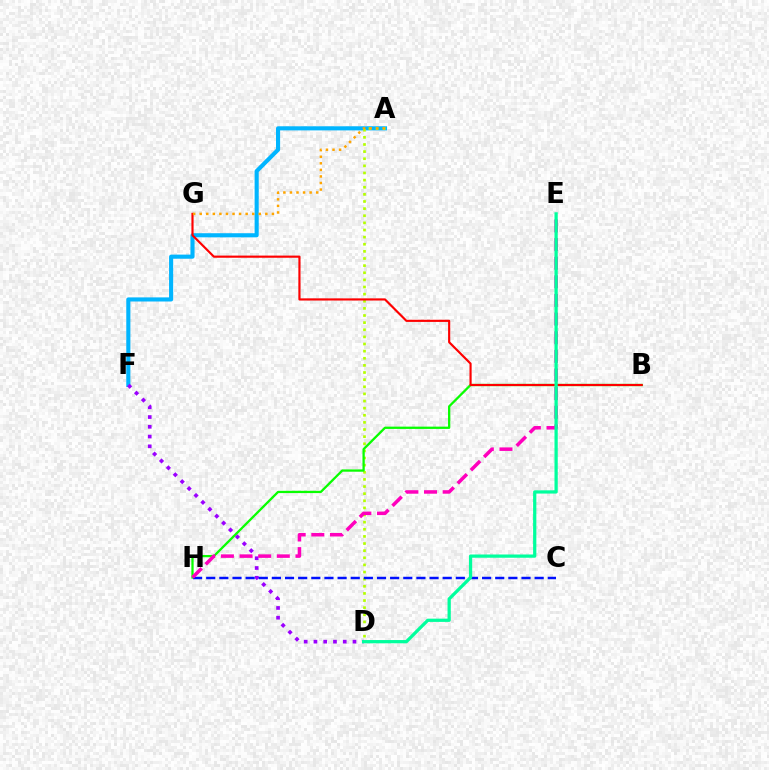{('A', 'F'): [{'color': '#00b5ff', 'line_style': 'solid', 'thickness': 2.96}], ('A', 'D'): [{'color': '#b3ff00', 'line_style': 'dotted', 'thickness': 1.94}], ('B', 'H'): [{'color': '#08ff00', 'line_style': 'solid', 'thickness': 1.64}], ('D', 'F'): [{'color': '#9b00ff', 'line_style': 'dotted', 'thickness': 2.65}], ('C', 'H'): [{'color': '#0010ff', 'line_style': 'dashed', 'thickness': 1.78}], ('B', 'G'): [{'color': '#ff0000', 'line_style': 'solid', 'thickness': 1.55}], ('E', 'H'): [{'color': '#ff00bd', 'line_style': 'dashed', 'thickness': 2.53}], ('D', 'E'): [{'color': '#00ff9d', 'line_style': 'solid', 'thickness': 2.34}], ('A', 'G'): [{'color': '#ffa500', 'line_style': 'dotted', 'thickness': 1.78}]}